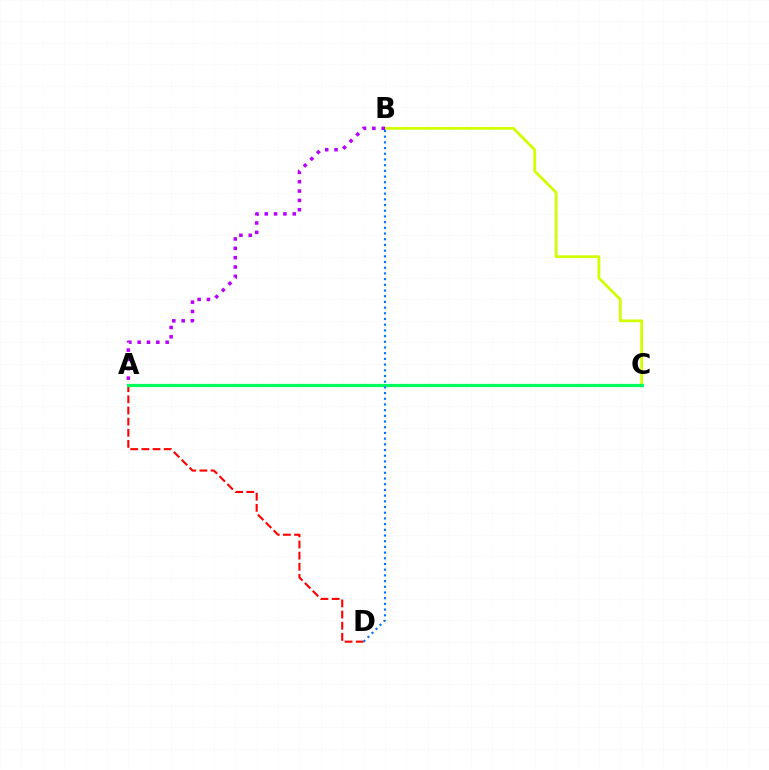{('A', 'D'): [{'color': '#ff0000', 'line_style': 'dashed', 'thickness': 1.51}], ('B', 'C'): [{'color': '#d1ff00', 'line_style': 'solid', 'thickness': 1.99}], ('A', 'B'): [{'color': '#b900ff', 'line_style': 'dotted', 'thickness': 2.54}], ('A', 'C'): [{'color': '#00ff5c', 'line_style': 'solid', 'thickness': 2.32}], ('B', 'D'): [{'color': '#0074ff', 'line_style': 'dotted', 'thickness': 1.55}]}